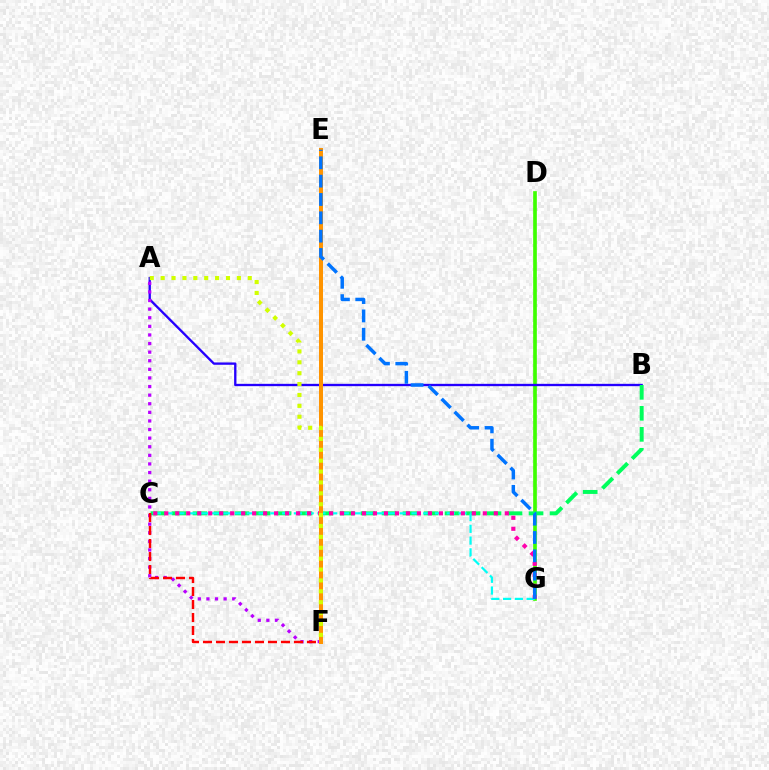{('D', 'G'): [{'color': '#3dff00', 'line_style': 'solid', 'thickness': 2.64}], ('A', 'B'): [{'color': '#2500ff', 'line_style': 'solid', 'thickness': 1.68}], ('B', 'C'): [{'color': '#00ff5c', 'line_style': 'dashed', 'thickness': 2.85}], ('A', 'F'): [{'color': '#b900ff', 'line_style': 'dotted', 'thickness': 2.34}, {'color': '#d1ff00', 'line_style': 'dotted', 'thickness': 2.96}], ('C', 'G'): [{'color': '#00fff6', 'line_style': 'dashed', 'thickness': 1.6}, {'color': '#ff00ac', 'line_style': 'dotted', 'thickness': 2.98}], ('C', 'F'): [{'color': '#ff0000', 'line_style': 'dashed', 'thickness': 1.77}], ('E', 'F'): [{'color': '#ff9400', 'line_style': 'solid', 'thickness': 2.88}], ('E', 'G'): [{'color': '#0074ff', 'line_style': 'dashed', 'thickness': 2.49}]}